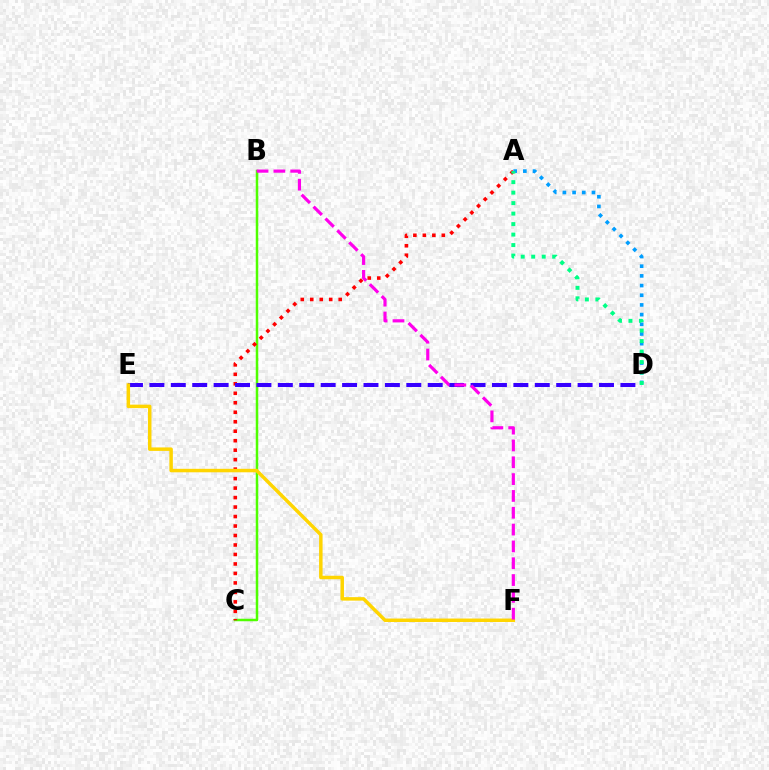{('B', 'C'): [{'color': '#4fff00', 'line_style': 'solid', 'thickness': 1.8}], ('A', 'D'): [{'color': '#009eff', 'line_style': 'dotted', 'thickness': 2.63}, {'color': '#00ff86', 'line_style': 'dotted', 'thickness': 2.85}], ('A', 'C'): [{'color': '#ff0000', 'line_style': 'dotted', 'thickness': 2.58}], ('D', 'E'): [{'color': '#3700ff', 'line_style': 'dashed', 'thickness': 2.91}], ('E', 'F'): [{'color': '#ffd500', 'line_style': 'solid', 'thickness': 2.51}], ('B', 'F'): [{'color': '#ff00ed', 'line_style': 'dashed', 'thickness': 2.29}]}